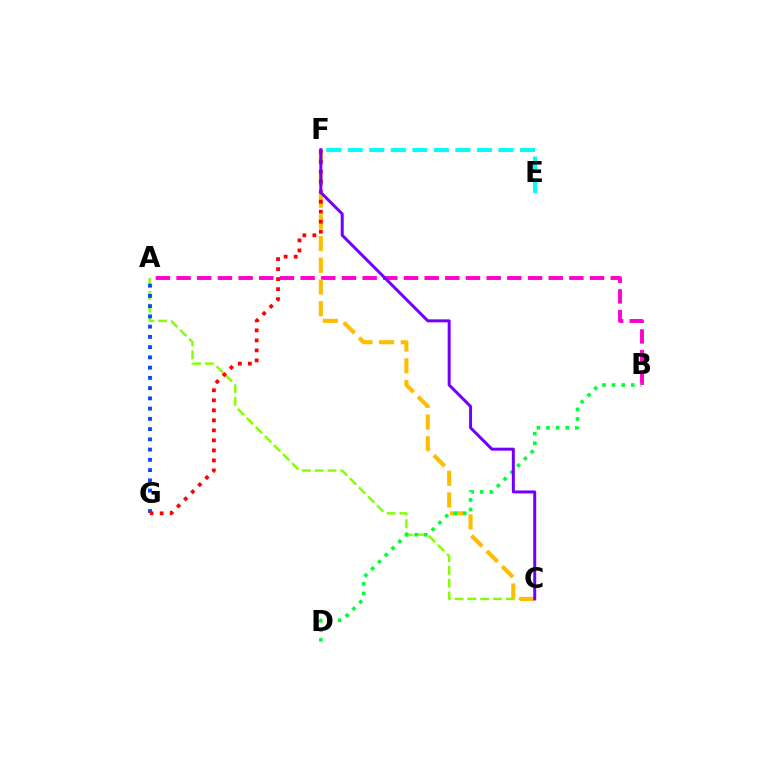{('A', 'C'): [{'color': '#84ff00', 'line_style': 'dashed', 'thickness': 1.74}], ('A', 'B'): [{'color': '#ff00cf', 'line_style': 'dashed', 'thickness': 2.81}], ('E', 'F'): [{'color': '#00fff6', 'line_style': 'dashed', 'thickness': 2.92}], ('C', 'F'): [{'color': '#ffbd00', 'line_style': 'dashed', 'thickness': 2.95}, {'color': '#7200ff', 'line_style': 'solid', 'thickness': 2.15}], ('A', 'G'): [{'color': '#004bff', 'line_style': 'dotted', 'thickness': 2.78}], ('B', 'D'): [{'color': '#00ff39', 'line_style': 'dotted', 'thickness': 2.6}], ('F', 'G'): [{'color': '#ff0000', 'line_style': 'dotted', 'thickness': 2.72}]}